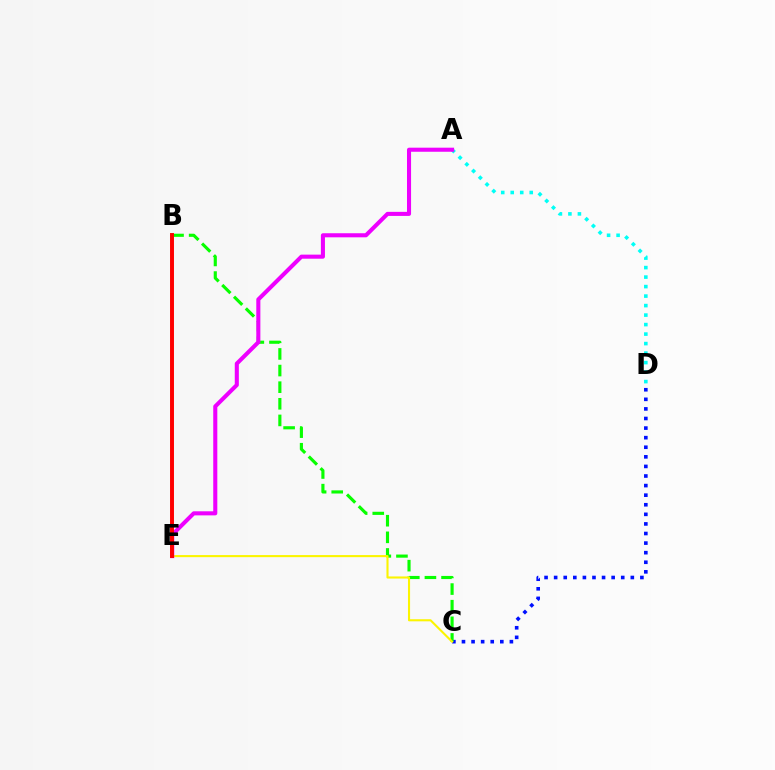{('C', 'D'): [{'color': '#0010ff', 'line_style': 'dotted', 'thickness': 2.6}], ('B', 'C'): [{'color': '#08ff00', 'line_style': 'dashed', 'thickness': 2.26}], ('C', 'E'): [{'color': '#fcf500', 'line_style': 'solid', 'thickness': 1.51}], ('A', 'D'): [{'color': '#00fff6', 'line_style': 'dotted', 'thickness': 2.58}], ('A', 'E'): [{'color': '#ee00ff', 'line_style': 'solid', 'thickness': 2.93}], ('B', 'E'): [{'color': '#ff0000', 'line_style': 'solid', 'thickness': 2.84}]}